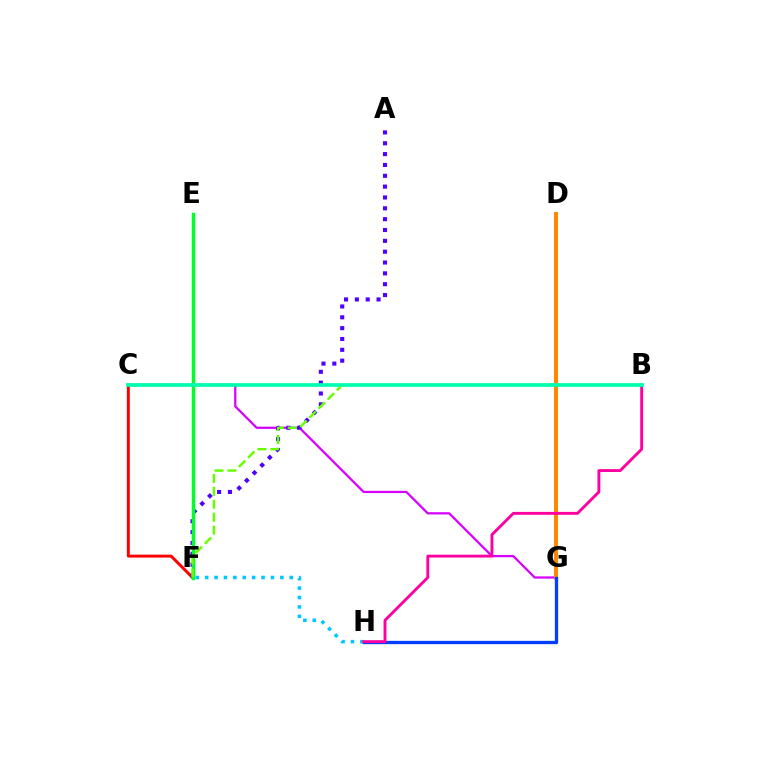{('C', 'G'): [{'color': '#d600ff', 'line_style': 'solid', 'thickness': 1.61}], ('C', 'F'): [{'color': '#ff0000', 'line_style': 'solid', 'thickness': 2.14}], ('A', 'F'): [{'color': '#4f00ff', 'line_style': 'dotted', 'thickness': 2.95}], ('D', 'G'): [{'color': '#eeff00', 'line_style': 'dashed', 'thickness': 1.58}, {'color': '#ff8800', 'line_style': 'solid', 'thickness': 2.91}], ('E', 'F'): [{'color': '#00ff27', 'line_style': 'solid', 'thickness': 2.46}], ('F', 'H'): [{'color': '#00c7ff', 'line_style': 'dotted', 'thickness': 2.55}], ('G', 'H'): [{'color': '#003fff', 'line_style': 'solid', 'thickness': 2.39}], ('B', 'F'): [{'color': '#66ff00', 'line_style': 'dashed', 'thickness': 1.76}], ('B', 'H'): [{'color': '#ff00a0', 'line_style': 'solid', 'thickness': 2.07}], ('B', 'C'): [{'color': '#00ffaf', 'line_style': 'solid', 'thickness': 2.68}]}